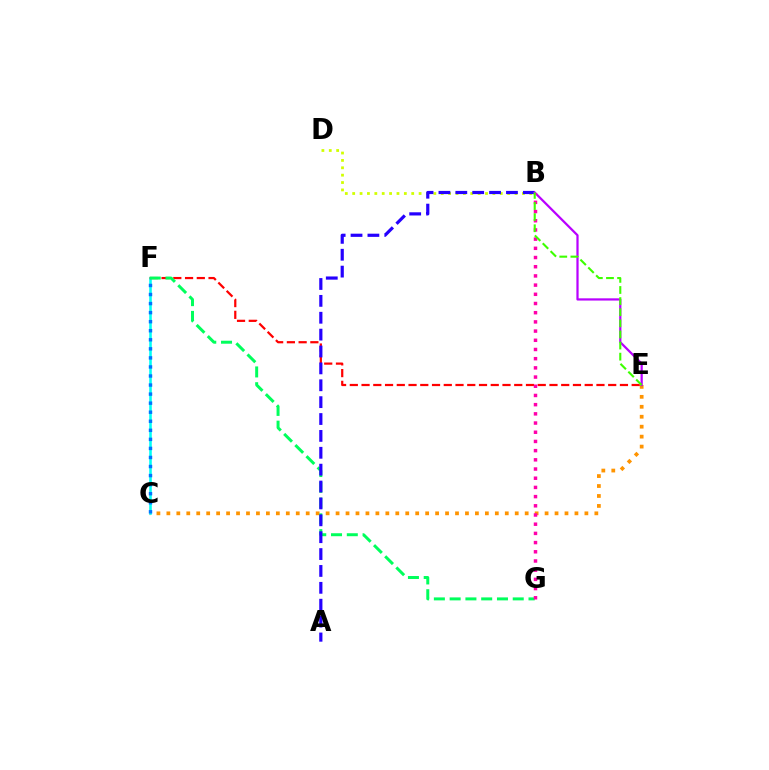{('C', 'E'): [{'color': '#ff9400', 'line_style': 'dotted', 'thickness': 2.7}], ('C', 'F'): [{'color': '#00fff6', 'line_style': 'solid', 'thickness': 1.86}, {'color': '#0074ff', 'line_style': 'dotted', 'thickness': 2.46}], ('B', 'D'): [{'color': '#d1ff00', 'line_style': 'dotted', 'thickness': 2.0}], ('E', 'F'): [{'color': '#ff0000', 'line_style': 'dashed', 'thickness': 1.6}], ('F', 'G'): [{'color': '#00ff5c', 'line_style': 'dashed', 'thickness': 2.14}], ('A', 'B'): [{'color': '#2500ff', 'line_style': 'dashed', 'thickness': 2.29}], ('B', 'E'): [{'color': '#b900ff', 'line_style': 'solid', 'thickness': 1.61}, {'color': '#3dff00', 'line_style': 'dashed', 'thickness': 1.51}], ('B', 'G'): [{'color': '#ff00ac', 'line_style': 'dotted', 'thickness': 2.5}]}